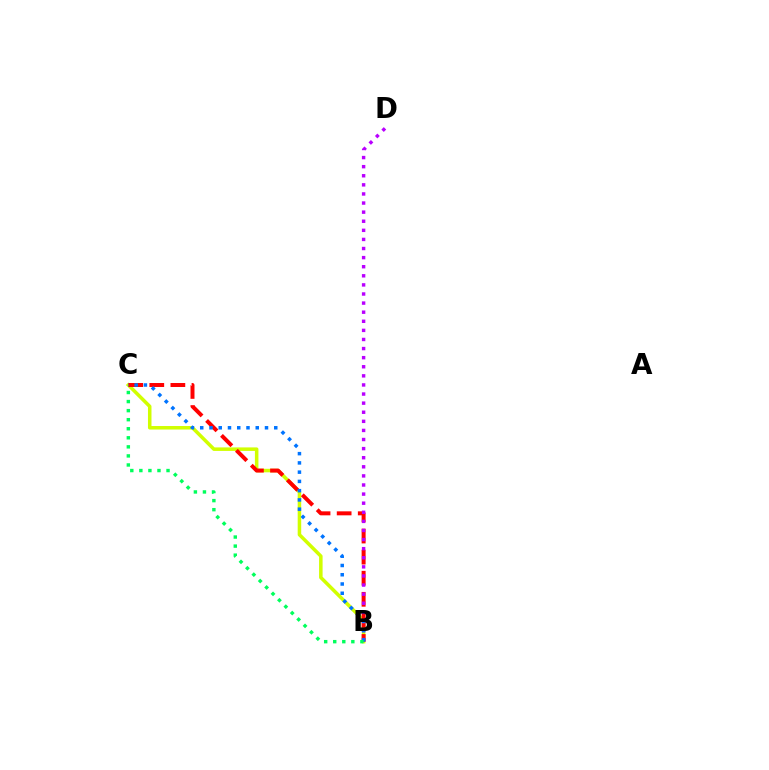{('B', 'C'): [{'color': '#d1ff00', 'line_style': 'solid', 'thickness': 2.53}, {'color': '#ff0000', 'line_style': 'dashed', 'thickness': 2.86}, {'color': '#0074ff', 'line_style': 'dotted', 'thickness': 2.51}, {'color': '#00ff5c', 'line_style': 'dotted', 'thickness': 2.46}], ('B', 'D'): [{'color': '#b900ff', 'line_style': 'dotted', 'thickness': 2.47}]}